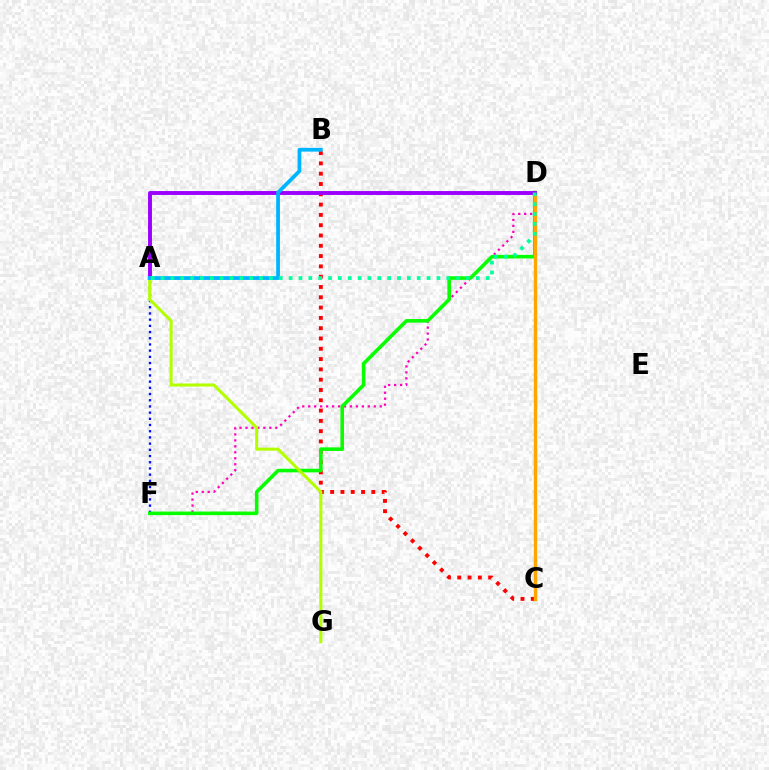{('A', 'F'): [{'color': '#0010ff', 'line_style': 'dotted', 'thickness': 1.68}], ('B', 'C'): [{'color': '#ff0000', 'line_style': 'dotted', 'thickness': 2.8}], ('D', 'F'): [{'color': '#ff00bd', 'line_style': 'dotted', 'thickness': 1.62}, {'color': '#08ff00', 'line_style': 'solid', 'thickness': 2.59}], ('C', 'D'): [{'color': '#ffa500', 'line_style': 'solid', 'thickness': 2.45}], ('A', 'D'): [{'color': '#9b00ff', 'line_style': 'solid', 'thickness': 2.81}, {'color': '#00ff9d', 'line_style': 'dotted', 'thickness': 2.68}], ('A', 'G'): [{'color': '#b3ff00', 'line_style': 'solid', 'thickness': 2.2}], ('A', 'B'): [{'color': '#00b5ff', 'line_style': 'solid', 'thickness': 2.72}]}